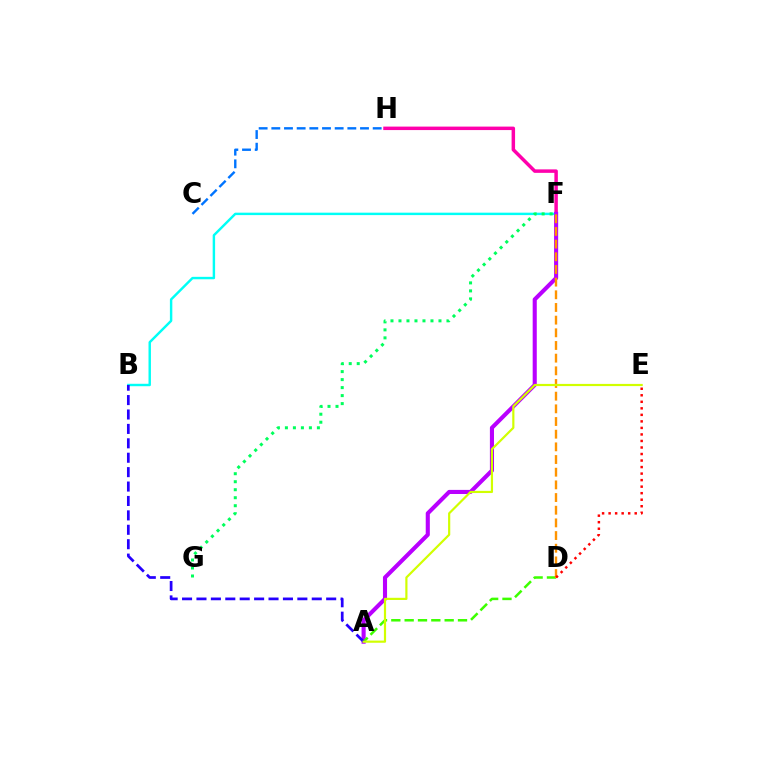{('F', 'H'): [{'color': '#ff00ac', 'line_style': 'solid', 'thickness': 2.5}], ('C', 'H'): [{'color': '#0074ff', 'line_style': 'dashed', 'thickness': 1.72}], ('B', 'F'): [{'color': '#00fff6', 'line_style': 'solid', 'thickness': 1.75}], ('A', 'F'): [{'color': '#b900ff', 'line_style': 'solid', 'thickness': 2.95}], ('A', 'D'): [{'color': '#3dff00', 'line_style': 'dashed', 'thickness': 1.81}], ('D', 'F'): [{'color': '#ff9400', 'line_style': 'dashed', 'thickness': 1.72}], ('F', 'G'): [{'color': '#00ff5c', 'line_style': 'dotted', 'thickness': 2.17}], ('A', 'B'): [{'color': '#2500ff', 'line_style': 'dashed', 'thickness': 1.96}], ('A', 'E'): [{'color': '#d1ff00', 'line_style': 'solid', 'thickness': 1.57}], ('D', 'E'): [{'color': '#ff0000', 'line_style': 'dotted', 'thickness': 1.77}]}